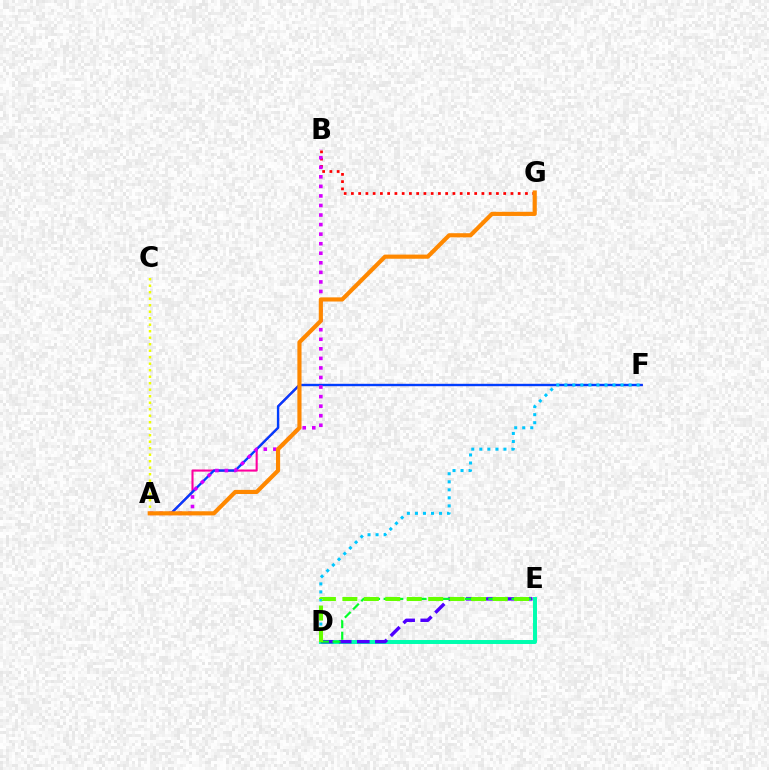{('B', 'G'): [{'color': '#ff0000', 'line_style': 'dotted', 'thickness': 1.97}], ('A', 'F'): [{'color': '#ff00a0', 'line_style': 'solid', 'thickness': 1.51}, {'color': '#003fff', 'line_style': 'solid', 'thickness': 1.69}], ('D', 'E'): [{'color': '#00ffaf', 'line_style': 'solid', 'thickness': 2.86}, {'color': '#4f00ff', 'line_style': 'dashed', 'thickness': 2.46}, {'color': '#00ff27', 'line_style': 'dashed', 'thickness': 1.58}, {'color': '#66ff00', 'line_style': 'dashed', 'thickness': 2.92}], ('A', 'B'): [{'color': '#d600ff', 'line_style': 'dotted', 'thickness': 2.6}], ('A', 'C'): [{'color': '#eeff00', 'line_style': 'dotted', 'thickness': 1.77}], ('A', 'G'): [{'color': '#ff8800', 'line_style': 'solid', 'thickness': 2.98}], ('D', 'F'): [{'color': '#00c7ff', 'line_style': 'dotted', 'thickness': 2.18}]}